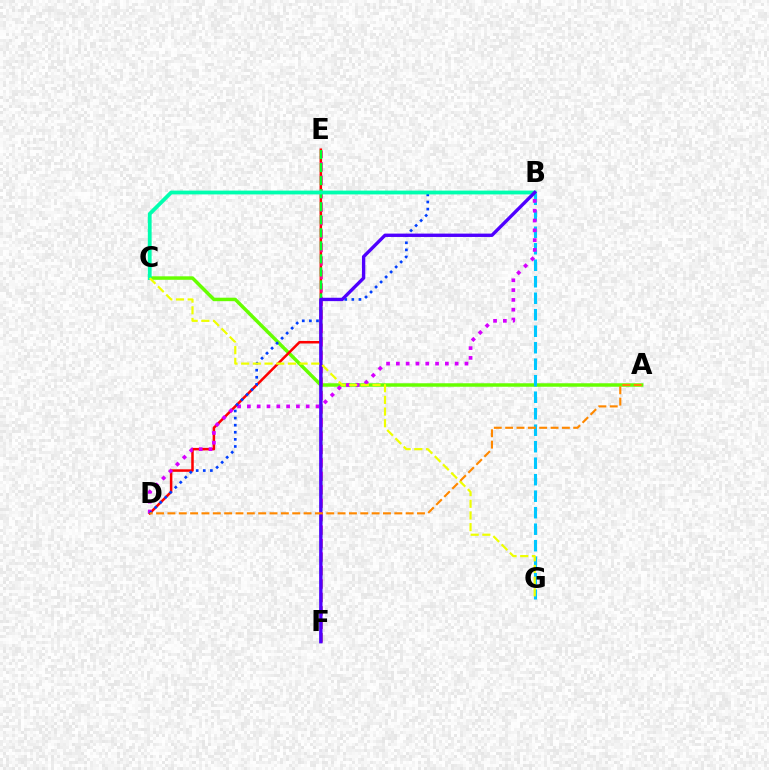{('A', 'C'): [{'color': '#66ff00', 'line_style': 'solid', 'thickness': 2.5}], ('B', 'G'): [{'color': '#00c7ff', 'line_style': 'dashed', 'thickness': 2.24}], ('D', 'E'): [{'color': '#ff0000', 'line_style': 'solid', 'thickness': 1.82}], ('B', 'D'): [{'color': '#d600ff', 'line_style': 'dotted', 'thickness': 2.66}, {'color': '#003fff', 'line_style': 'dotted', 'thickness': 1.93}], ('E', 'F'): [{'color': '#ff00a0', 'line_style': 'dashed', 'thickness': 1.83}, {'color': '#00ff27', 'line_style': 'dashed', 'thickness': 1.77}], ('B', 'C'): [{'color': '#00ffaf', 'line_style': 'solid', 'thickness': 2.74}], ('B', 'F'): [{'color': '#4f00ff', 'line_style': 'solid', 'thickness': 2.42}], ('C', 'G'): [{'color': '#eeff00', 'line_style': 'dashed', 'thickness': 1.59}], ('A', 'D'): [{'color': '#ff8800', 'line_style': 'dashed', 'thickness': 1.54}]}